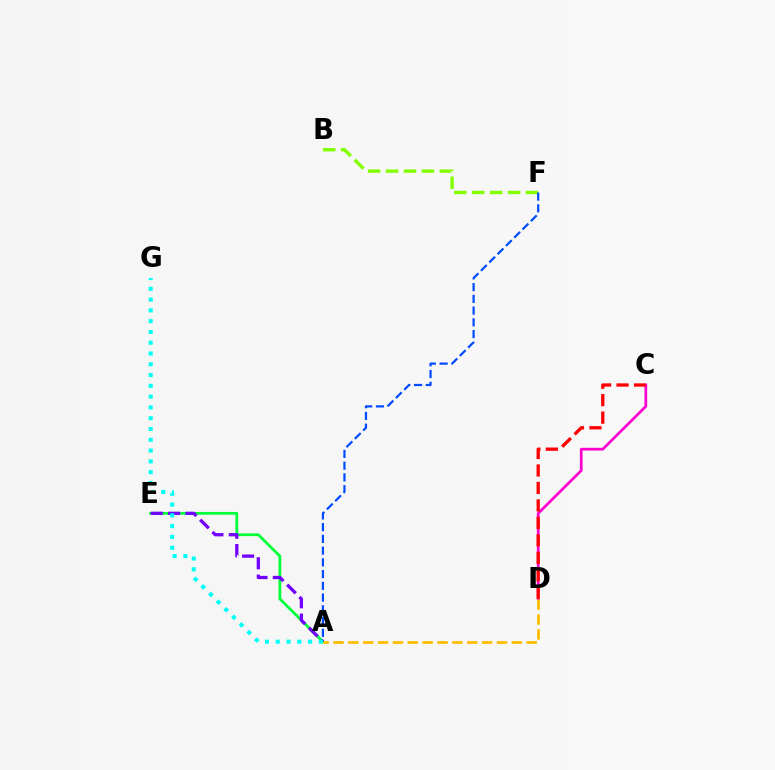{('C', 'D'): [{'color': '#ff00cf', 'line_style': 'solid', 'thickness': 1.95}, {'color': '#ff0000', 'line_style': 'dashed', 'thickness': 2.37}], ('B', 'F'): [{'color': '#84ff00', 'line_style': 'dashed', 'thickness': 2.44}], ('A', 'F'): [{'color': '#004bff', 'line_style': 'dashed', 'thickness': 1.59}], ('A', 'E'): [{'color': '#00ff39', 'line_style': 'solid', 'thickness': 2.0}, {'color': '#7200ff', 'line_style': 'dashed', 'thickness': 2.36}], ('A', 'D'): [{'color': '#ffbd00', 'line_style': 'dashed', 'thickness': 2.02}], ('A', 'G'): [{'color': '#00fff6', 'line_style': 'dotted', 'thickness': 2.93}]}